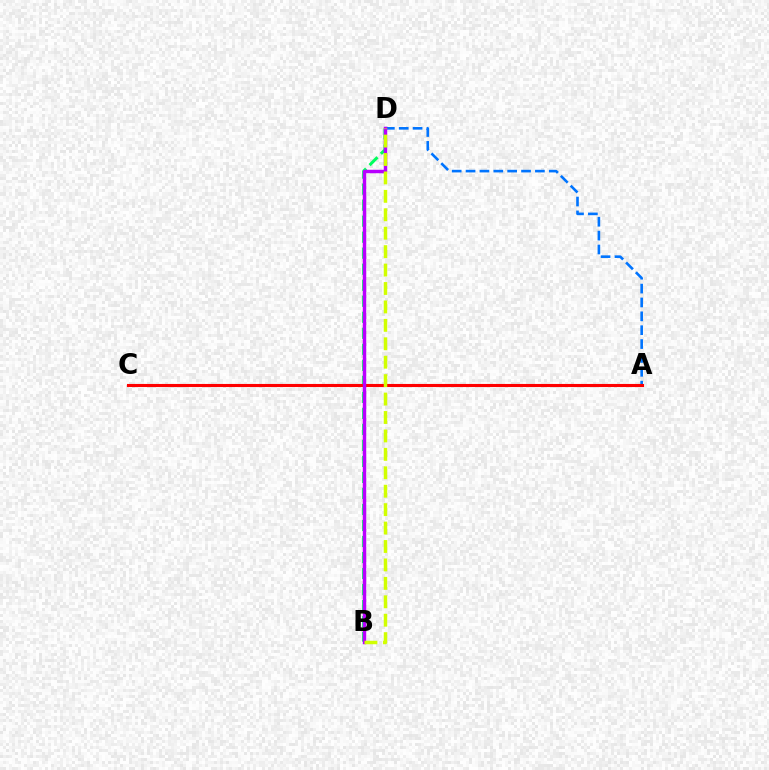{('B', 'D'): [{'color': '#00ff5c', 'line_style': 'dashed', 'thickness': 2.18}, {'color': '#b900ff', 'line_style': 'solid', 'thickness': 2.49}, {'color': '#d1ff00', 'line_style': 'dashed', 'thickness': 2.5}], ('A', 'D'): [{'color': '#0074ff', 'line_style': 'dashed', 'thickness': 1.88}], ('A', 'C'): [{'color': '#ff0000', 'line_style': 'solid', 'thickness': 2.23}]}